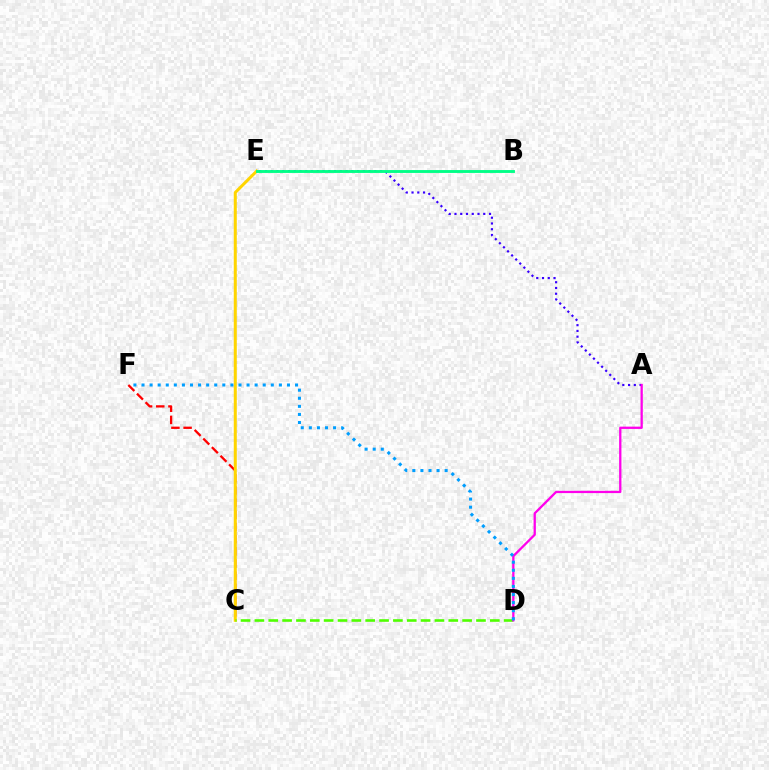{('C', 'F'): [{'color': '#ff0000', 'line_style': 'dashed', 'thickness': 1.65}], ('C', 'E'): [{'color': '#ffd500', 'line_style': 'solid', 'thickness': 2.17}], ('A', 'E'): [{'color': '#3700ff', 'line_style': 'dotted', 'thickness': 1.56}], ('C', 'D'): [{'color': '#4fff00', 'line_style': 'dashed', 'thickness': 1.88}], ('A', 'D'): [{'color': '#ff00ed', 'line_style': 'solid', 'thickness': 1.65}], ('B', 'E'): [{'color': '#00ff86', 'line_style': 'solid', 'thickness': 2.07}], ('D', 'F'): [{'color': '#009eff', 'line_style': 'dotted', 'thickness': 2.2}]}